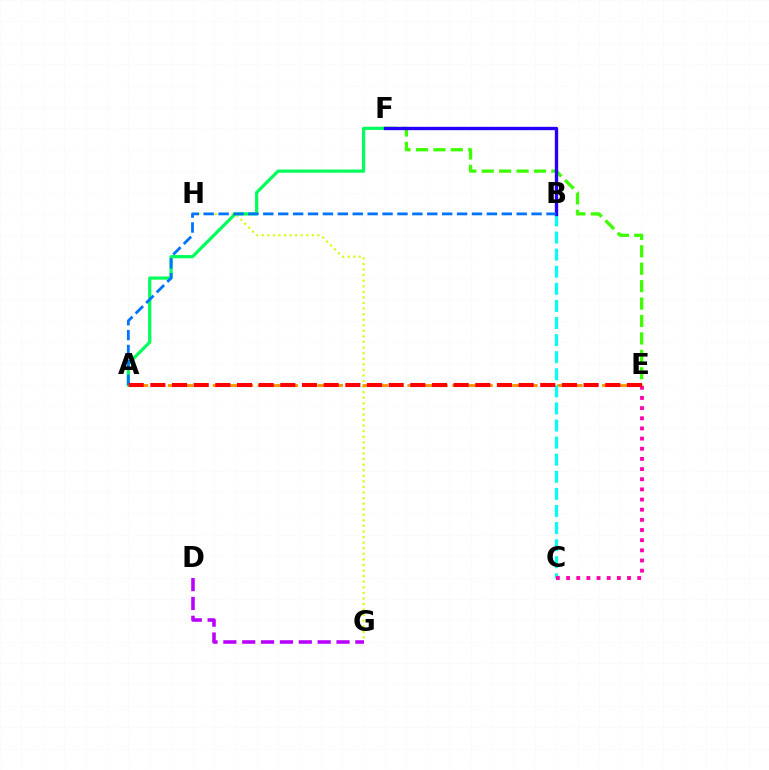{('G', 'H'): [{'color': '#d1ff00', 'line_style': 'dotted', 'thickness': 1.51}], ('A', 'E'): [{'color': '#ff9400', 'line_style': 'dashed', 'thickness': 2.03}, {'color': '#ff0000', 'line_style': 'dashed', 'thickness': 2.94}], ('A', 'F'): [{'color': '#00ff5c', 'line_style': 'solid', 'thickness': 2.31}], ('B', 'C'): [{'color': '#00fff6', 'line_style': 'dashed', 'thickness': 2.32}], ('E', 'F'): [{'color': '#3dff00', 'line_style': 'dashed', 'thickness': 2.37}], ('B', 'F'): [{'color': '#2500ff', 'line_style': 'solid', 'thickness': 2.41}], ('C', 'E'): [{'color': '#ff00ac', 'line_style': 'dotted', 'thickness': 2.76}], ('D', 'G'): [{'color': '#b900ff', 'line_style': 'dashed', 'thickness': 2.56}], ('A', 'B'): [{'color': '#0074ff', 'line_style': 'dashed', 'thickness': 2.02}]}